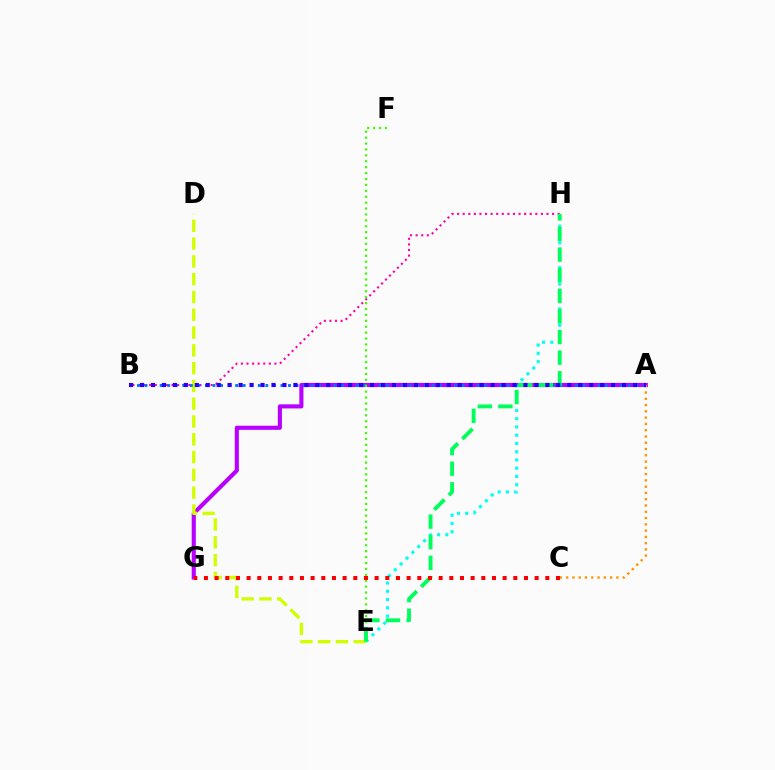{('B', 'H'): [{'color': '#ff00ac', 'line_style': 'dotted', 'thickness': 1.52}], ('A', 'G'): [{'color': '#b900ff', 'line_style': 'solid', 'thickness': 2.96}], ('E', 'H'): [{'color': '#00fff6', 'line_style': 'dotted', 'thickness': 2.24}, {'color': '#00ff5c', 'line_style': 'dashed', 'thickness': 2.8}], ('D', 'E'): [{'color': '#d1ff00', 'line_style': 'dashed', 'thickness': 2.42}], ('A', 'C'): [{'color': '#ff9400', 'line_style': 'dotted', 'thickness': 1.71}], ('A', 'B'): [{'color': '#0074ff', 'line_style': 'dotted', 'thickness': 2.05}, {'color': '#2500ff', 'line_style': 'dotted', 'thickness': 2.98}], ('E', 'F'): [{'color': '#3dff00', 'line_style': 'dotted', 'thickness': 1.61}], ('C', 'G'): [{'color': '#ff0000', 'line_style': 'dotted', 'thickness': 2.9}]}